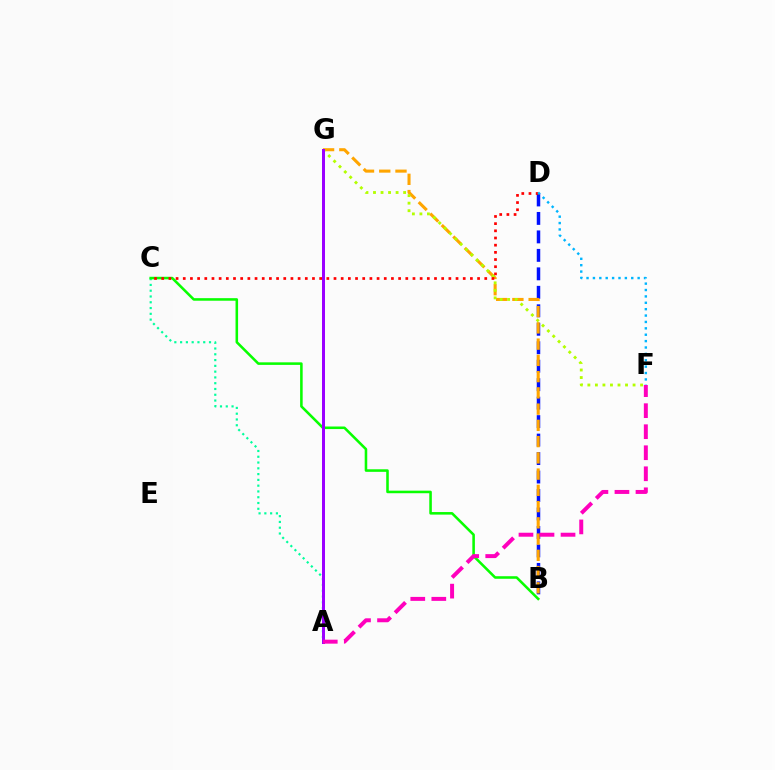{('B', 'D'): [{'color': '#0010ff', 'line_style': 'dashed', 'thickness': 2.51}], ('A', 'C'): [{'color': '#00ff9d', 'line_style': 'dotted', 'thickness': 1.57}], ('B', 'G'): [{'color': '#ffa500', 'line_style': 'dashed', 'thickness': 2.21}], ('F', 'G'): [{'color': '#b3ff00', 'line_style': 'dotted', 'thickness': 2.05}], ('B', 'C'): [{'color': '#08ff00', 'line_style': 'solid', 'thickness': 1.84}], ('A', 'G'): [{'color': '#9b00ff', 'line_style': 'solid', 'thickness': 2.16}], ('A', 'F'): [{'color': '#ff00bd', 'line_style': 'dashed', 'thickness': 2.86}], ('C', 'D'): [{'color': '#ff0000', 'line_style': 'dotted', 'thickness': 1.95}], ('D', 'F'): [{'color': '#00b5ff', 'line_style': 'dotted', 'thickness': 1.74}]}